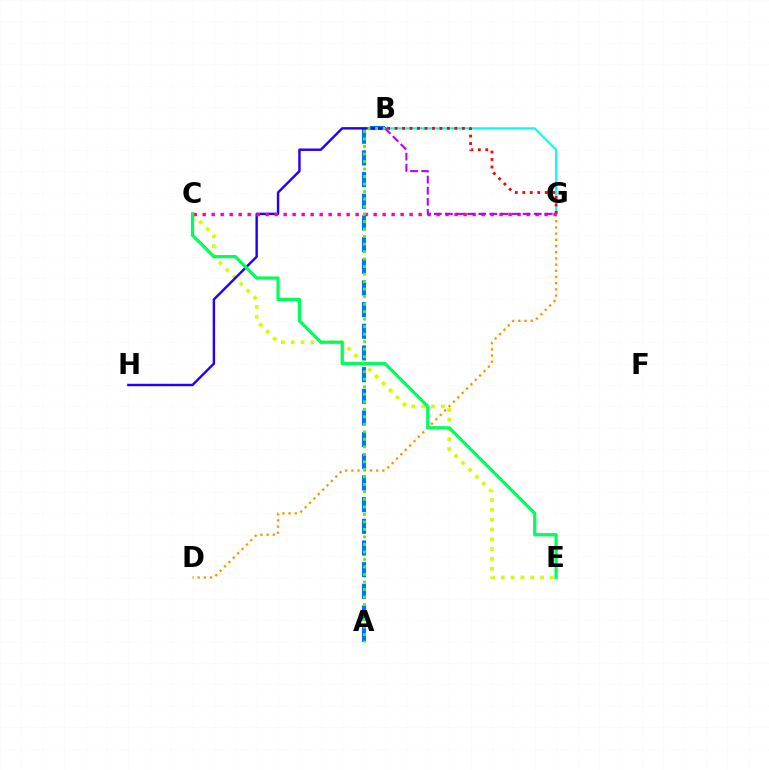{('A', 'B'): [{'color': '#0074ff', 'line_style': 'dashed', 'thickness': 2.94}, {'color': '#3dff00', 'line_style': 'dotted', 'thickness': 2.04}], ('C', 'E'): [{'color': '#d1ff00', 'line_style': 'dotted', 'thickness': 2.67}, {'color': '#00ff5c', 'line_style': 'solid', 'thickness': 2.34}], ('B', 'G'): [{'color': '#00fff6', 'line_style': 'solid', 'thickness': 1.56}, {'color': '#ff0000', 'line_style': 'dotted', 'thickness': 2.03}, {'color': '#b900ff', 'line_style': 'dashed', 'thickness': 1.51}], ('B', 'H'): [{'color': '#2500ff', 'line_style': 'solid', 'thickness': 1.75}], ('D', 'G'): [{'color': '#ff9400', 'line_style': 'dotted', 'thickness': 1.68}], ('C', 'G'): [{'color': '#ff00ac', 'line_style': 'dotted', 'thickness': 2.44}]}